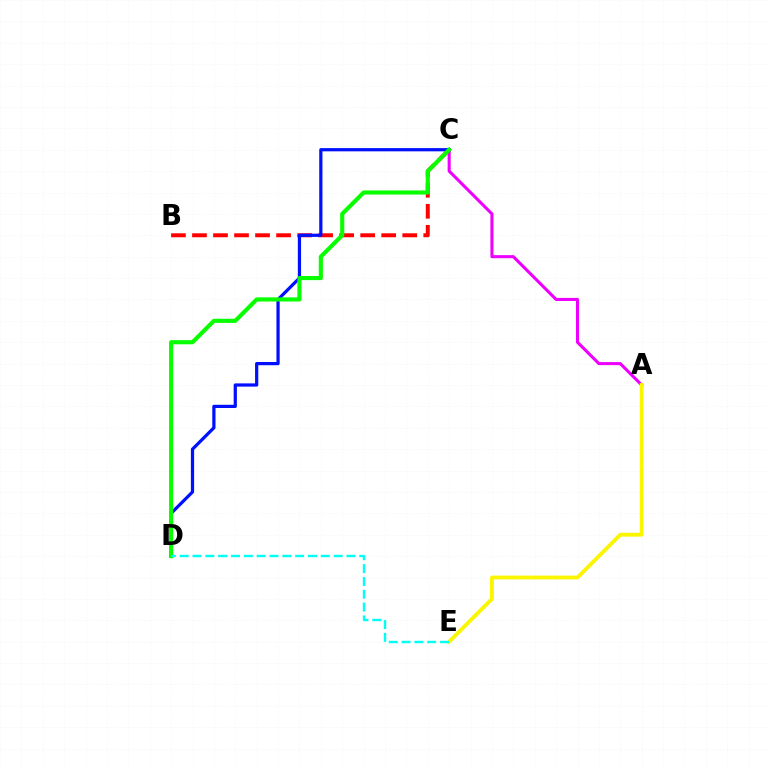{('A', 'C'): [{'color': '#ee00ff', 'line_style': 'solid', 'thickness': 2.21}], ('B', 'C'): [{'color': '#ff0000', 'line_style': 'dashed', 'thickness': 2.86}], ('A', 'E'): [{'color': '#fcf500', 'line_style': 'solid', 'thickness': 2.74}], ('C', 'D'): [{'color': '#0010ff', 'line_style': 'solid', 'thickness': 2.32}, {'color': '#08ff00', 'line_style': 'solid', 'thickness': 2.97}], ('D', 'E'): [{'color': '#00fff6', 'line_style': 'dashed', 'thickness': 1.74}]}